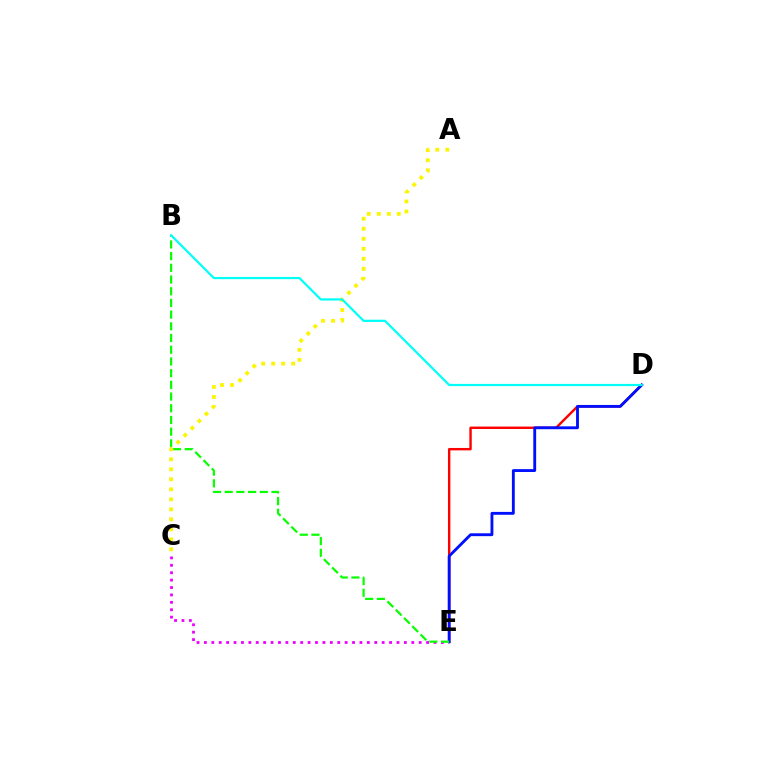{('D', 'E'): [{'color': '#ff0000', 'line_style': 'solid', 'thickness': 1.73}, {'color': '#0010ff', 'line_style': 'solid', 'thickness': 2.06}], ('C', 'E'): [{'color': '#ee00ff', 'line_style': 'dotted', 'thickness': 2.01}], ('B', 'E'): [{'color': '#08ff00', 'line_style': 'dashed', 'thickness': 1.59}], ('A', 'C'): [{'color': '#fcf500', 'line_style': 'dotted', 'thickness': 2.72}], ('B', 'D'): [{'color': '#00fff6', 'line_style': 'solid', 'thickness': 1.59}]}